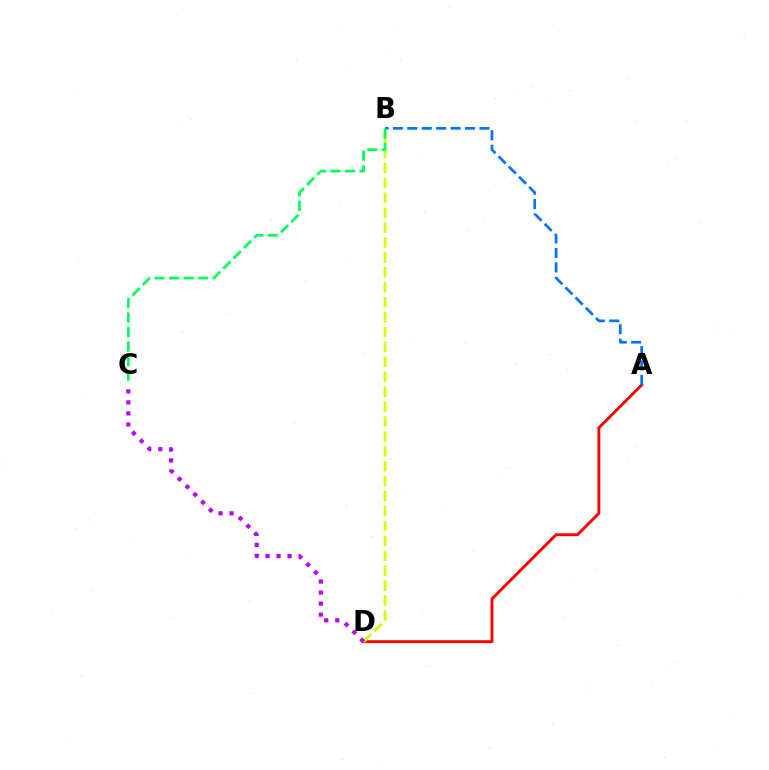{('A', 'D'): [{'color': '#ff0000', 'line_style': 'solid', 'thickness': 2.1}], ('A', 'B'): [{'color': '#0074ff', 'line_style': 'dashed', 'thickness': 1.96}], ('B', 'D'): [{'color': '#d1ff00', 'line_style': 'dashed', 'thickness': 2.03}], ('C', 'D'): [{'color': '#b900ff', 'line_style': 'dotted', 'thickness': 3.0}], ('B', 'C'): [{'color': '#00ff5c', 'line_style': 'dashed', 'thickness': 1.98}]}